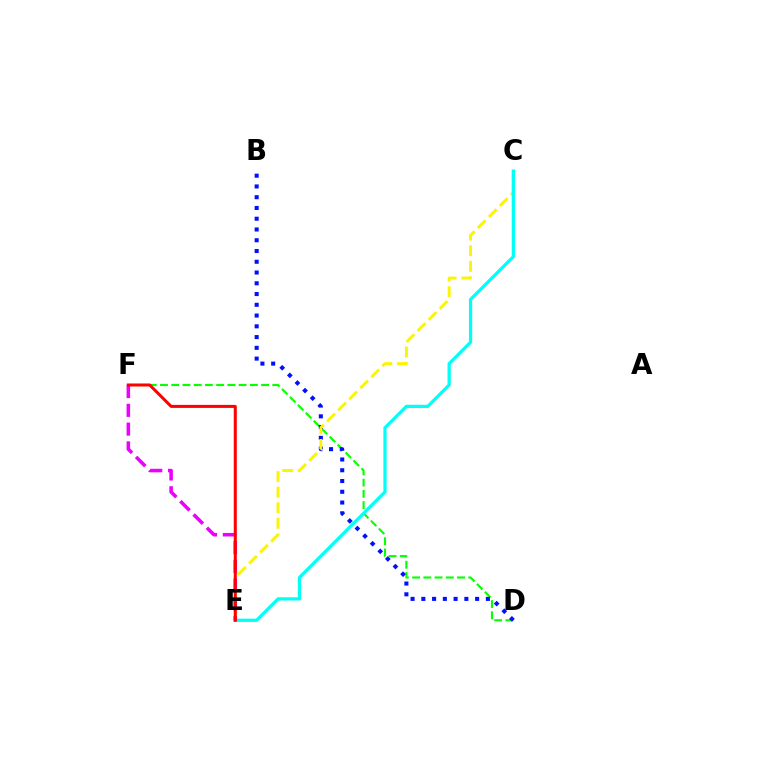{('D', 'F'): [{'color': '#08ff00', 'line_style': 'dashed', 'thickness': 1.53}], ('B', 'D'): [{'color': '#0010ff', 'line_style': 'dotted', 'thickness': 2.92}], ('C', 'E'): [{'color': '#fcf500', 'line_style': 'dashed', 'thickness': 2.12}, {'color': '#00fff6', 'line_style': 'solid', 'thickness': 2.34}], ('E', 'F'): [{'color': '#ee00ff', 'line_style': 'dashed', 'thickness': 2.55}, {'color': '#ff0000', 'line_style': 'solid', 'thickness': 2.17}]}